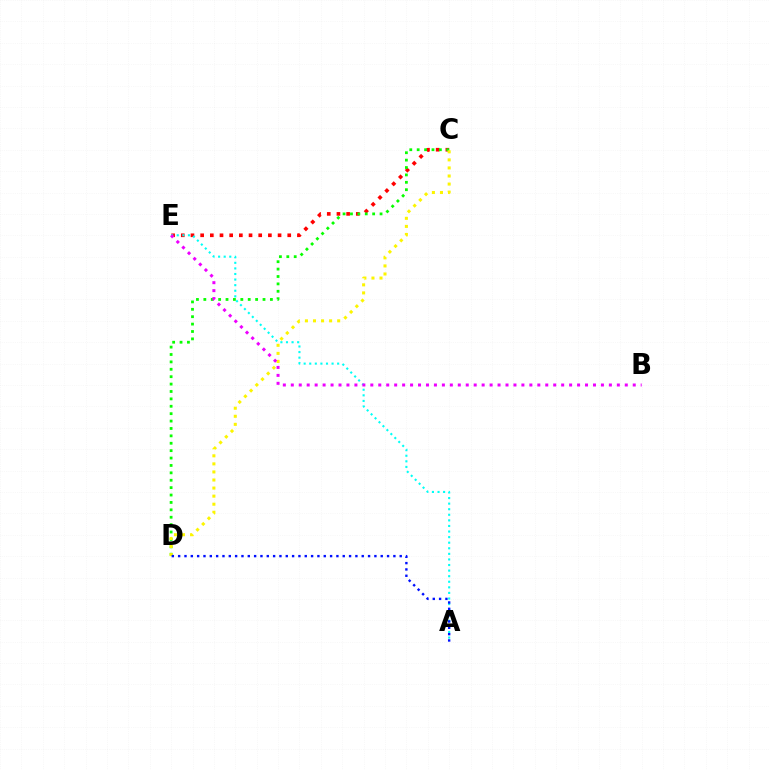{('C', 'E'): [{'color': '#ff0000', 'line_style': 'dotted', 'thickness': 2.63}], ('A', 'E'): [{'color': '#00fff6', 'line_style': 'dotted', 'thickness': 1.52}], ('C', 'D'): [{'color': '#08ff00', 'line_style': 'dotted', 'thickness': 2.01}, {'color': '#fcf500', 'line_style': 'dotted', 'thickness': 2.19}], ('A', 'D'): [{'color': '#0010ff', 'line_style': 'dotted', 'thickness': 1.72}], ('B', 'E'): [{'color': '#ee00ff', 'line_style': 'dotted', 'thickness': 2.16}]}